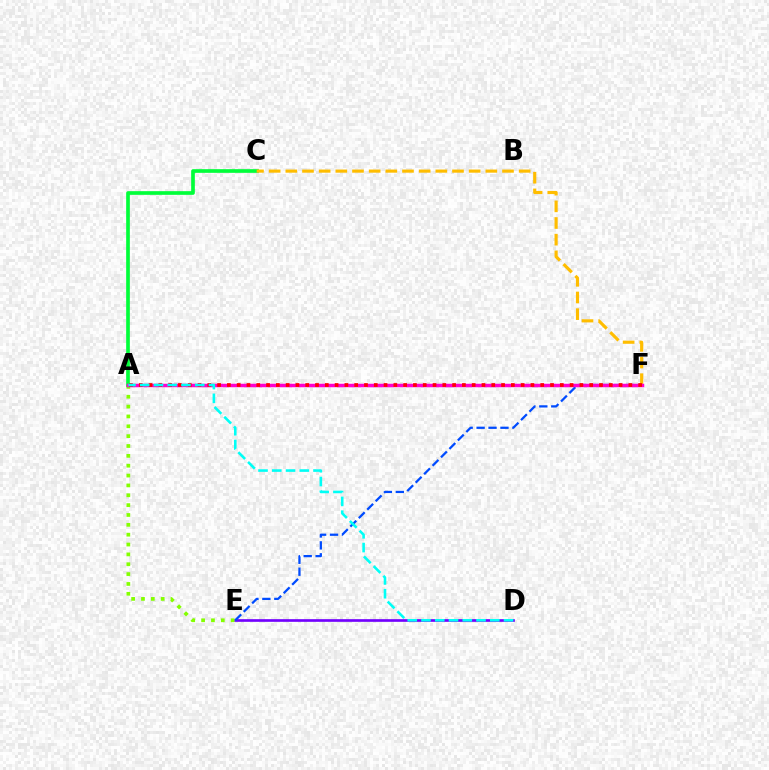{('D', 'E'): [{'color': '#7200ff', 'line_style': 'solid', 'thickness': 1.92}], ('E', 'F'): [{'color': '#004bff', 'line_style': 'dashed', 'thickness': 1.62}], ('A', 'E'): [{'color': '#84ff00', 'line_style': 'dotted', 'thickness': 2.68}], ('A', 'C'): [{'color': '#00ff39', 'line_style': 'solid', 'thickness': 2.64}], ('C', 'F'): [{'color': '#ffbd00', 'line_style': 'dashed', 'thickness': 2.26}], ('A', 'F'): [{'color': '#ff00cf', 'line_style': 'solid', 'thickness': 2.51}, {'color': '#ff0000', 'line_style': 'dotted', 'thickness': 2.66}], ('A', 'D'): [{'color': '#00fff6', 'line_style': 'dashed', 'thickness': 1.87}]}